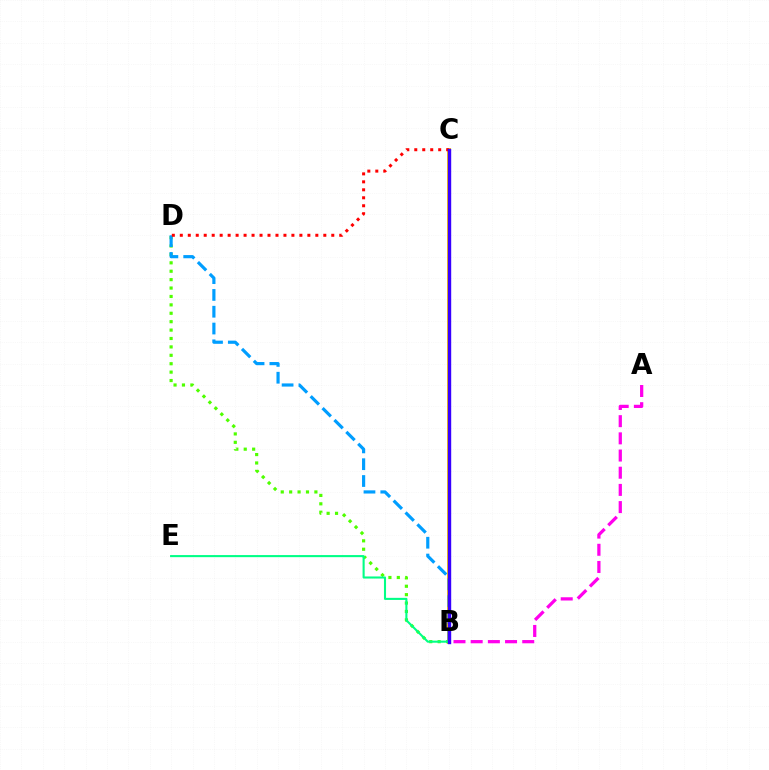{('B', 'C'): [{'color': '#ffd500', 'line_style': 'solid', 'thickness': 2.87}, {'color': '#3700ff', 'line_style': 'solid', 'thickness': 2.45}], ('B', 'D'): [{'color': '#4fff00', 'line_style': 'dotted', 'thickness': 2.28}, {'color': '#009eff', 'line_style': 'dashed', 'thickness': 2.28}], ('A', 'B'): [{'color': '#ff00ed', 'line_style': 'dashed', 'thickness': 2.33}], ('B', 'E'): [{'color': '#00ff86', 'line_style': 'solid', 'thickness': 1.5}], ('C', 'D'): [{'color': '#ff0000', 'line_style': 'dotted', 'thickness': 2.17}]}